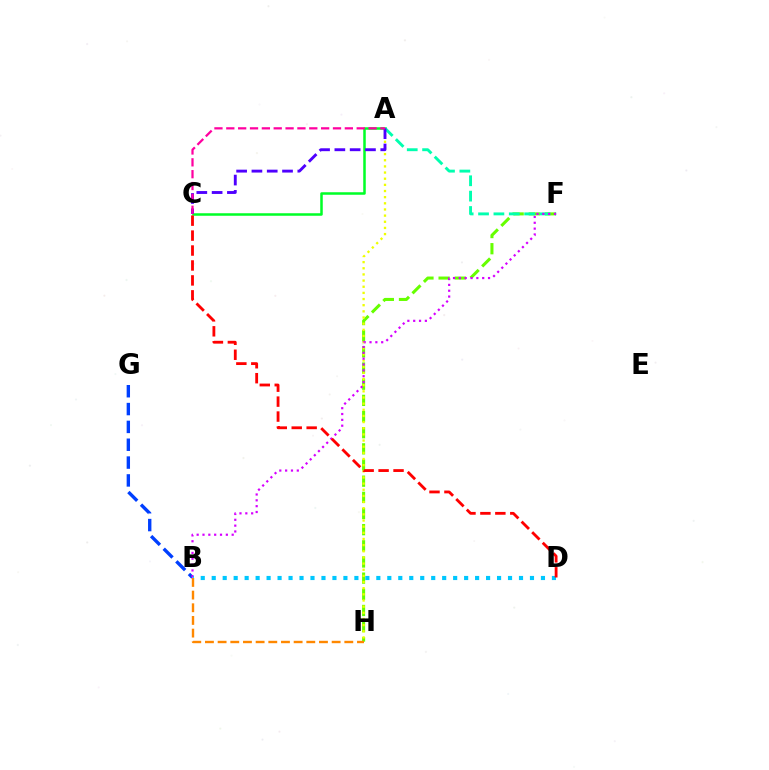{('B', 'G'): [{'color': '#003fff', 'line_style': 'dashed', 'thickness': 2.42}], ('F', 'H'): [{'color': '#66ff00', 'line_style': 'dashed', 'thickness': 2.2}], ('A', 'H'): [{'color': '#eeff00', 'line_style': 'dotted', 'thickness': 1.67}], ('A', 'C'): [{'color': '#00ff27', 'line_style': 'solid', 'thickness': 1.81}, {'color': '#4f00ff', 'line_style': 'dashed', 'thickness': 2.08}, {'color': '#ff00a0', 'line_style': 'dashed', 'thickness': 1.61}], ('A', 'F'): [{'color': '#00ffaf', 'line_style': 'dashed', 'thickness': 2.09}], ('B', 'F'): [{'color': '#d600ff', 'line_style': 'dotted', 'thickness': 1.59}], ('B', 'D'): [{'color': '#00c7ff', 'line_style': 'dotted', 'thickness': 2.98}], ('B', 'H'): [{'color': '#ff8800', 'line_style': 'dashed', 'thickness': 1.72}], ('C', 'D'): [{'color': '#ff0000', 'line_style': 'dashed', 'thickness': 2.03}]}